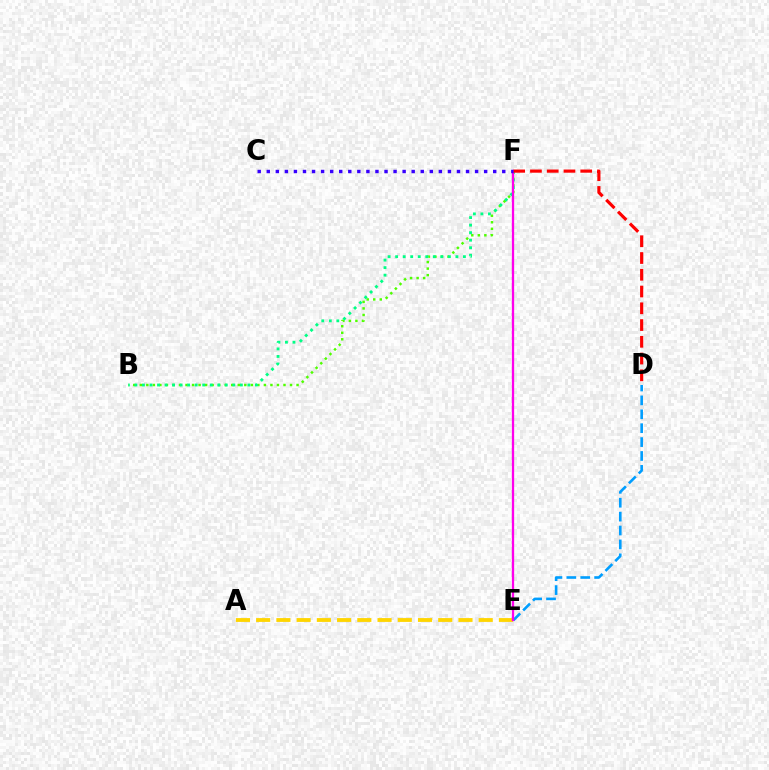{('A', 'E'): [{'color': '#ffd500', 'line_style': 'dashed', 'thickness': 2.75}], ('B', 'F'): [{'color': '#4fff00', 'line_style': 'dotted', 'thickness': 1.77}, {'color': '#00ff86', 'line_style': 'dotted', 'thickness': 2.05}], ('D', 'E'): [{'color': '#009eff', 'line_style': 'dashed', 'thickness': 1.89}], ('E', 'F'): [{'color': '#ff00ed', 'line_style': 'solid', 'thickness': 1.65}], ('D', 'F'): [{'color': '#ff0000', 'line_style': 'dashed', 'thickness': 2.28}], ('C', 'F'): [{'color': '#3700ff', 'line_style': 'dotted', 'thickness': 2.46}]}